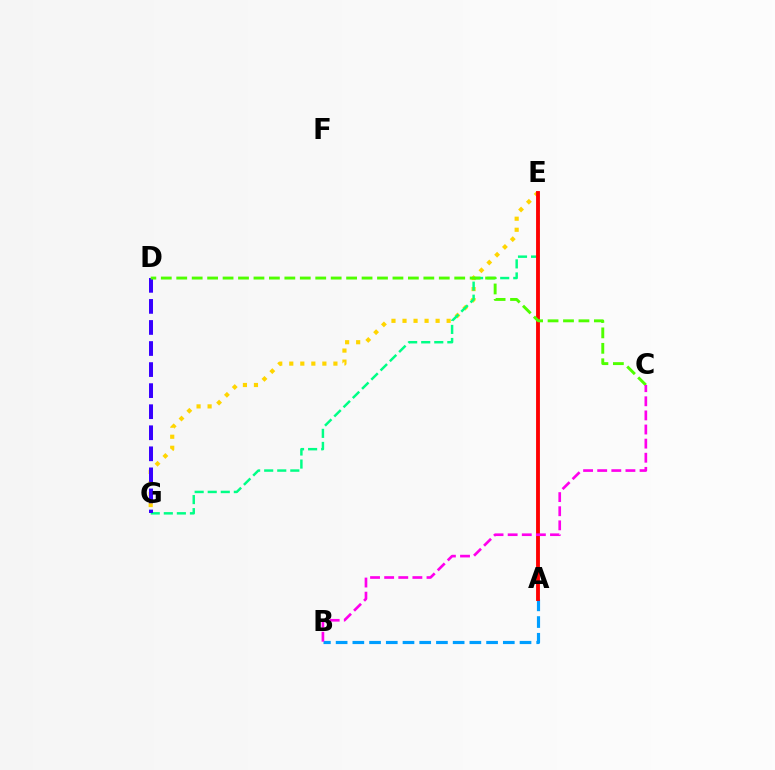{('E', 'G'): [{'color': '#ffd500', 'line_style': 'dotted', 'thickness': 3.0}, {'color': '#00ff86', 'line_style': 'dashed', 'thickness': 1.77}], ('A', 'B'): [{'color': '#009eff', 'line_style': 'dashed', 'thickness': 2.27}], ('D', 'G'): [{'color': '#3700ff', 'line_style': 'dashed', 'thickness': 2.86}], ('A', 'E'): [{'color': '#ff0000', 'line_style': 'solid', 'thickness': 2.77}], ('C', 'D'): [{'color': '#4fff00', 'line_style': 'dashed', 'thickness': 2.1}], ('B', 'C'): [{'color': '#ff00ed', 'line_style': 'dashed', 'thickness': 1.92}]}